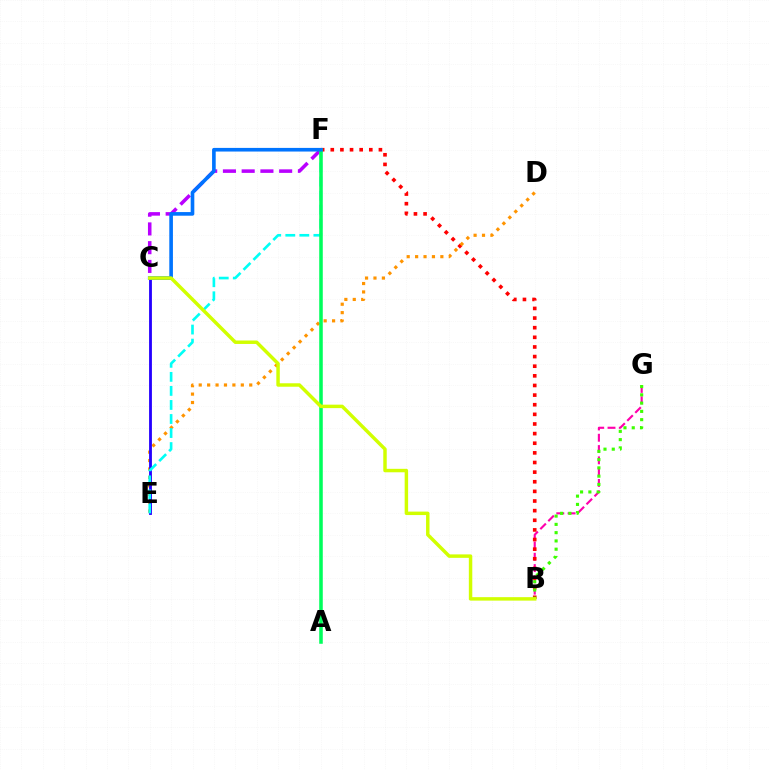{('B', 'G'): [{'color': '#ff00ac', 'line_style': 'dashed', 'thickness': 1.53}, {'color': '#3dff00', 'line_style': 'dotted', 'thickness': 2.25}], ('B', 'F'): [{'color': '#ff0000', 'line_style': 'dotted', 'thickness': 2.62}], ('D', 'E'): [{'color': '#ff9400', 'line_style': 'dotted', 'thickness': 2.29}], ('C', 'F'): [{'color': '#b900ff', 'line_style': 'dashed', 'thickness': 2.55}, {'color': '#0074ff', 'line_style': 'solid', 'thickness': 2.61}], ('C', 'E'): [{'color': '#2500ff', 'line_style': 'solid', 'thickness': 2.03}], ('E', 'F'): [{'color': '#00fff6', 'line_style': 'dashed', 'thickness': 1.91}], ('A', 'F'): [{'color': '#00ff5c', 'line_style': 'solid', 'thickness': 2.55}], ('B', 'C'): [{'color': '#d1ff00', 'line_style': 'solid', 'thickness': 2.49}]}